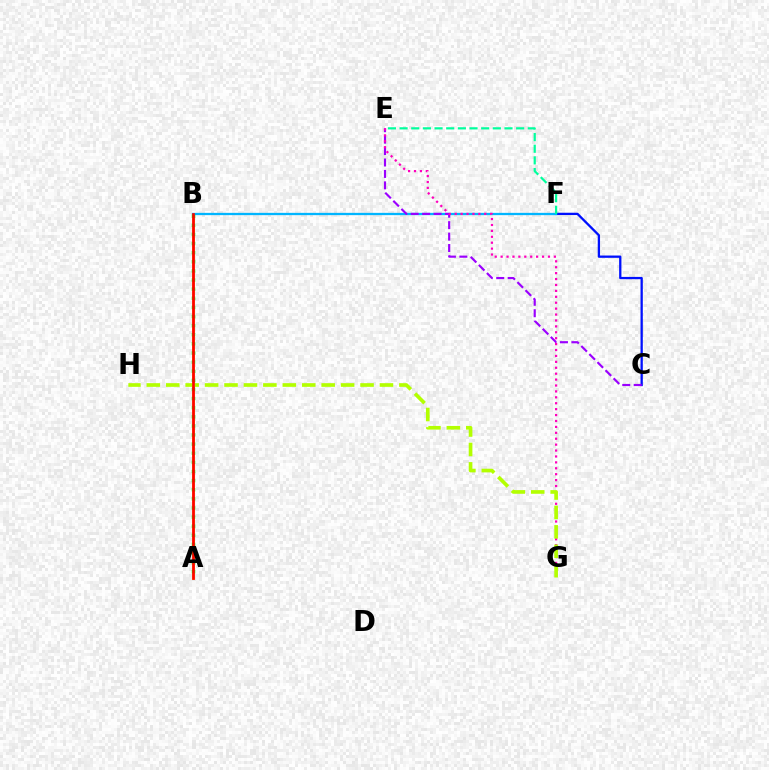{('A', 'B'): [{'color': '#ffa500', 'line_style': 'solid', 'thickness': 1.94}, {'color': '#08ff00', 'line_style': 'dotted', 'thickness': 2.48}, {'color': '#ff0000', 'line_style': 'solid', 'thickness': 1.9}], ('C', 'F'): [{'color': '#0010ff', 'line_style': 'solid', 'thickness': 1.65}], ('B', 'F'): [{'color': '#00b5ff', 'line_style': 'solid', 'thickness': 1.65}], ('C', 'E'): [{'color': '#9b00ff', 'line_style': 'dashed', 'thickness': 1.55}], ('E', 'G'): [{'color': '#ff00bd', 'line_style': 'dotted', 'thickness': 1.61}], ('G', 'H'): [{'color': '#b3ff00', 'line_style': 'dashed', 'thickness': 2.64}], ('E', 'F'): [{'color': '#00ff9d', 'line_style': 'dashed', 'thickness': 1.58}]}